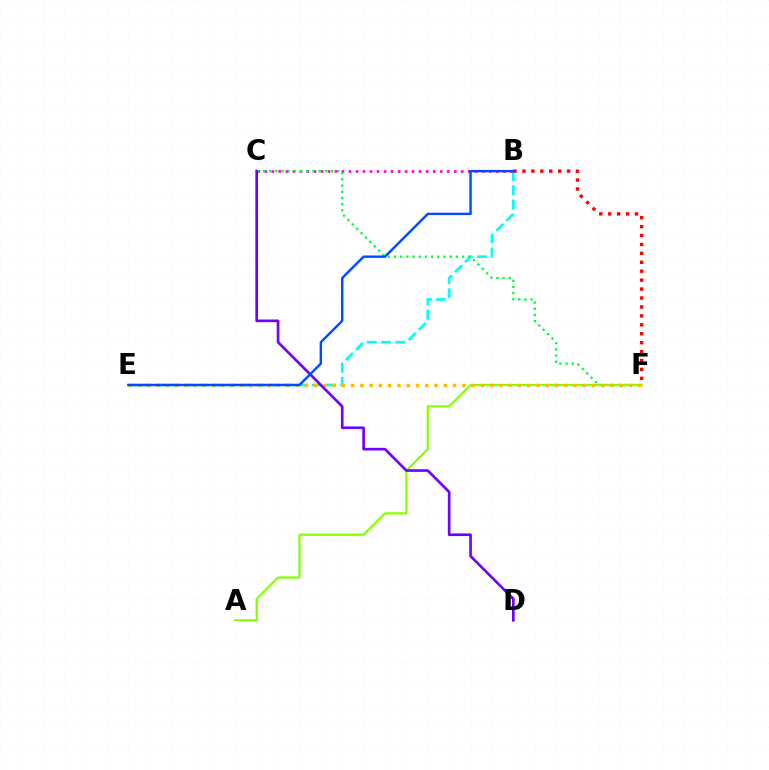{('B', 'E'): [{'color': '#00fff6', 'line_style': 'dashed', 'thickness': 1.93}, {'color': '#004bff', 'line_style': 'solid', 'thickness': 1.74}], ('B', 'C'): [{'color': '#ff00cf', 'line_style': 'dotted', 'thickness': 1.91}], ('B', 'F'): [{'color': '#ff0000', 'line_style': 'dotted', 'thickness': 2.43}], ('C', 'F'): [{'color': '#00ff39', 'line_style': 'dotted', 'thickness': 1.68}], ('A', 'F'): [{'color': '#84ff00', 'line_style': 'solid', 'thickness': 1.58}], ('E', 'F'): [{'color': '#ffbd00', 'line_style': 'dotted', 'thickness': 2.52}], ('C', 'D'): [{'color': '#7200ff', 'line_style': 'solid', 'thickness': 1.91}]}